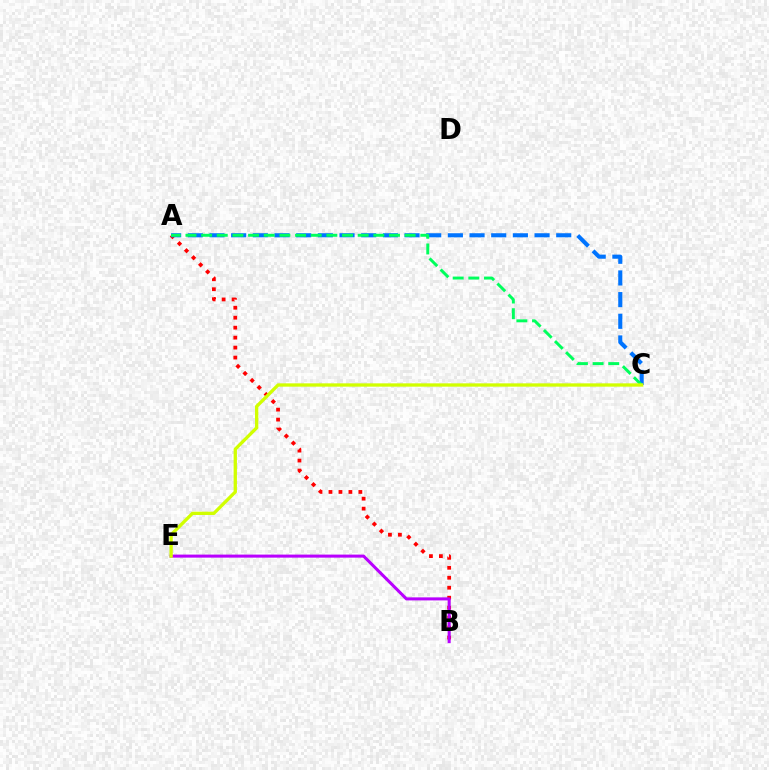{('A', 'B'): [{'color': '#ff0000', 'line_style': 'dotted', 'thickness': 2.71}], ('A', 'C'): [{'color': '#0074ff', 'line_style': 'dashed', 'thickness': 2.94}, {'color': '#00ff5c', 'line_style': 'dashed', 'thickness': 2.13}], ('B', 'E'): [{'color': '#b900ff', 'line_style': 'solid', 'thickness': 2.19}], ('C', 'E'): [{'color': '#d1ff00', 'line_style': 'solid', 'thickness': 2.38}]}